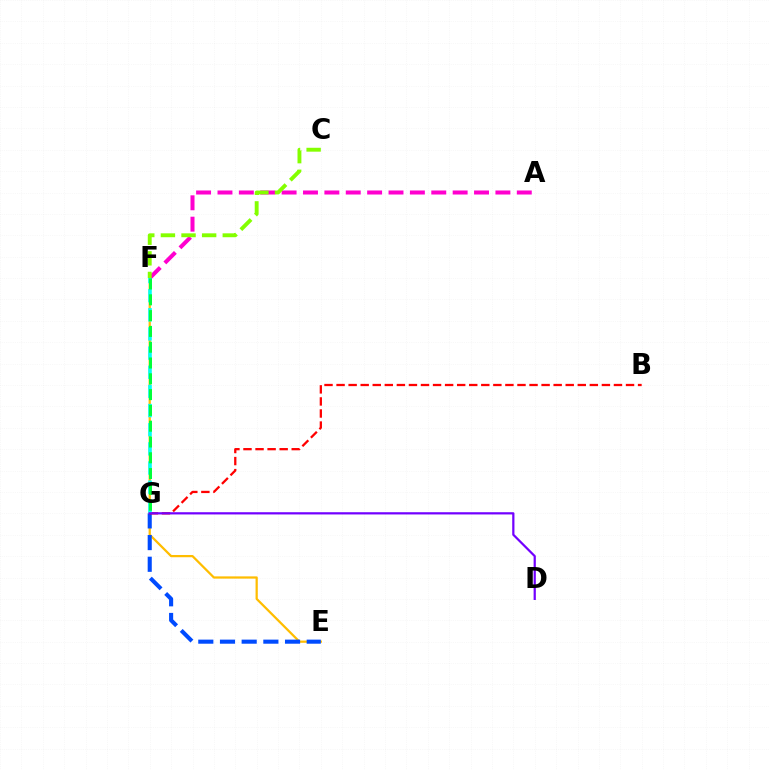{('E', 'F'): [{'color': '#ffbd00', 'line_style': 'solid', 'thickness': 1.61}], ('A', 'F'): [{'color': '#ff00cf', 'line_style': 'dashed', 'thickness': 2.9}], ('E', 'G'): [{'color': '#004bff', 'line_style': 'dashed', 'thickness': 2.95}], ('C', 'F'): [{'color': '#84ff00', 'line_style': 'dashed', 'thickness': 2.8}], ('B', 'G'): [{'color': '#ff0000', 'line_style': 'dashed', 'thickness': 1.64}], ('F', 'G'): [{'color': '#00fff6', 'line_style': 'dashed', 'thickness': 2.6}, {'color': '#00ff39', 'line_style': 'dashed', 'thickness': 2.15}], ('D', 'G'): [{'color': '#7200ff', 'line_style': 'solid', 'thickness': 1.6}]}